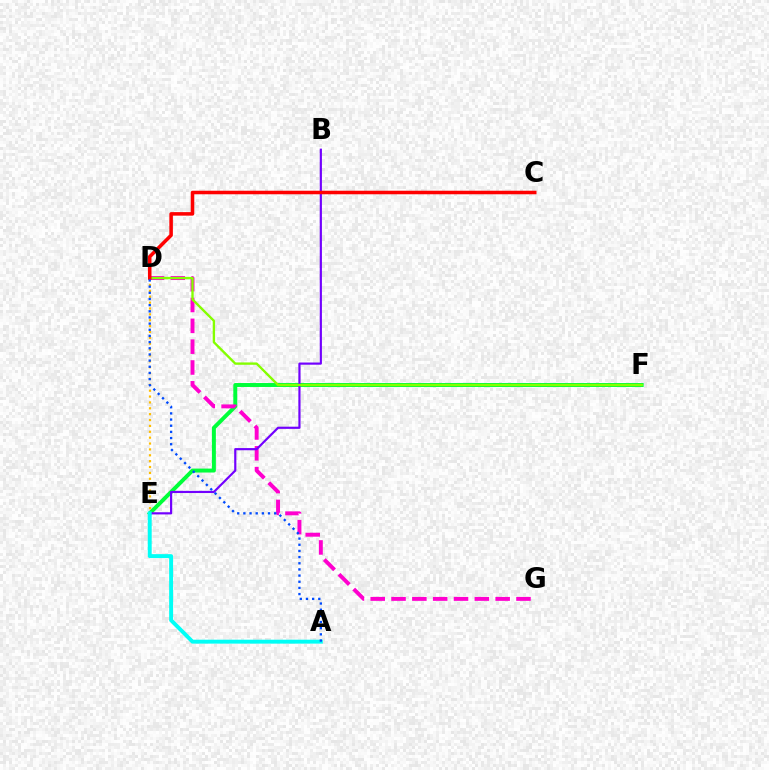{('E', 'F'): [{'color': '#00ff39', 'line_style': 'solid', 'thickness': 2.84}], ('D', 'G'): [{'color': '#ff00cf', 'line_style': 'dashed', 'thickness': 2.83}], ('D', 'E'): [{'color': '#ffbd00', 'line_style': 'dotted', 'thickness': 1.6}], ('B', 'E'): [{'color': '#7200ff', 'line_style': 'solid', 'thickness': 1.57}], ('A', 'E'): [{'color': '#00fff6', 'line_style': 'solid', 'thickness': 2.83}], ('D', 'F'): [{'color': '#84ff00', 'line_style': 'solid', 'thickness': 1.69}], ('C', 'D'): [{'color': '#ff0000', 'line_style': 'solid', 'thickness': 2.55}], ('A', 'D'): [{'color': '#004bff', 'line_style': 'dotted', 'thickness': 1.67}]}